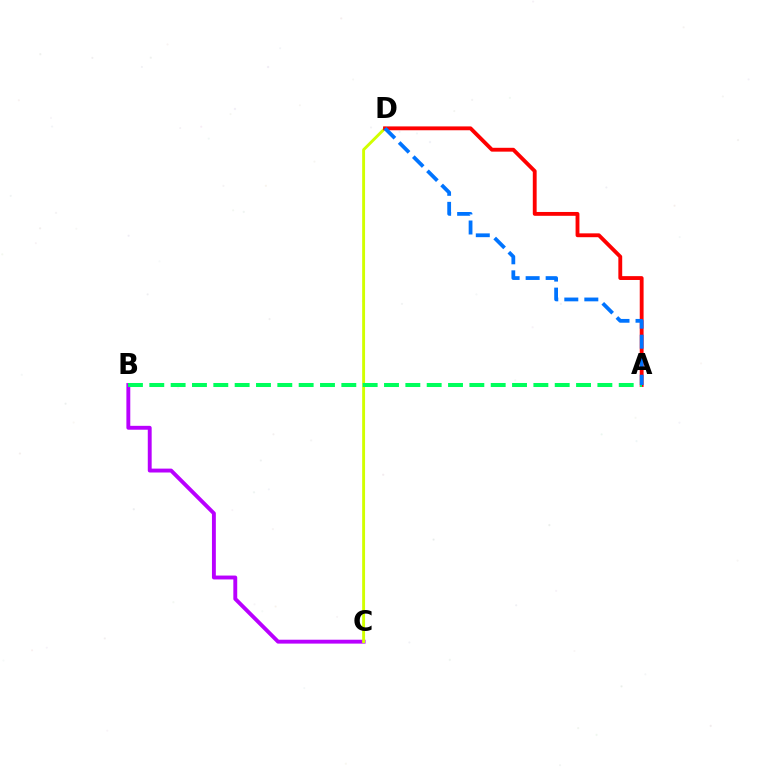{('B', 'C'): [{'color': '#b900ff', 'line_style': 'solid', 'thickness': 2.8}], ('C', 'D'): [{'color': '#d1ff00', 'line_style': 'solid', 'thickness': 2.09}], ('A', 'D'): [{'color': '#ff0000', 'line_style': 'solid', 'thickness': 2.77}, {'color': '#0074ff', 'line_style': 'dashed', 'thickness': 2.72}], ('A', 'B'): [{'color': '#00ff5c', 'line_style': 'dashed', 'thickness': 2.9}]}